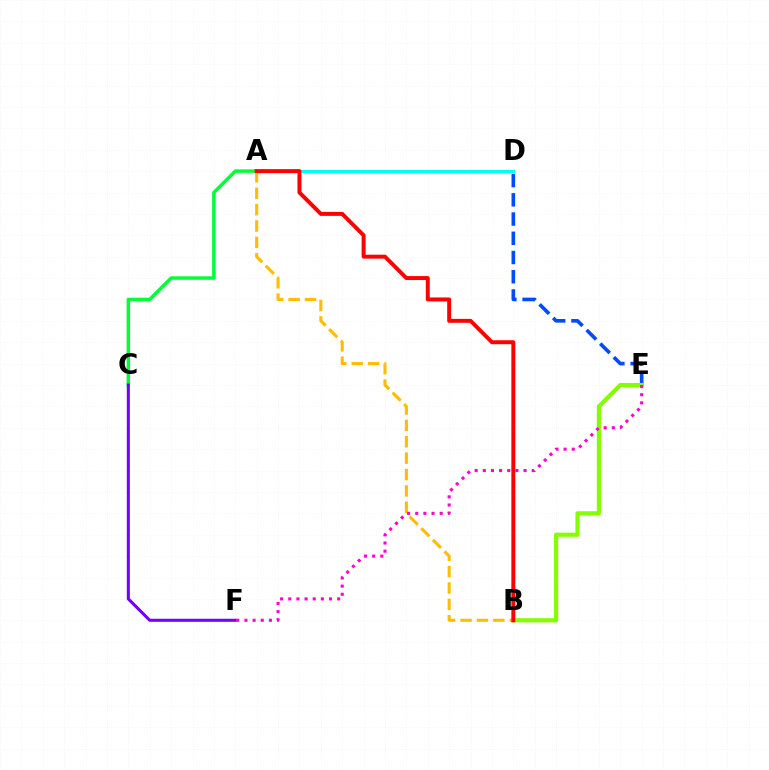{('A', 'D'): [{'color': '#00fff6', 'line_style': 'solid', 'thickness': 2.35}], ('A', 'C'): [{'color': '#00ff39', 'line_style': 'solid', 'thickness': 2.49}], ('A', 'B'): [{'color': '#ffbd00', 'line_style': 'dashed', 'thickness': 2.23}, {'color': '#ff0000', 'line_style': 'solid', 'thickness': 2.84}], ('D', 'E'): [{'color': '#004bff', 'line_style': 'dashed', 'thickness': 2.61}], ('B', 'E'): [{'color': '#84ff00', 'line_style': 'solid', 'thickness': 3.0}], ('C', 'F'): [{'color': '#7200ff', 'line_style': 'solid', 'thickness': 2.2}], ('E', 'F'): [{'color': '#ff00cf', 'line_style': 'dotted', 'thickness': 2.21}]}